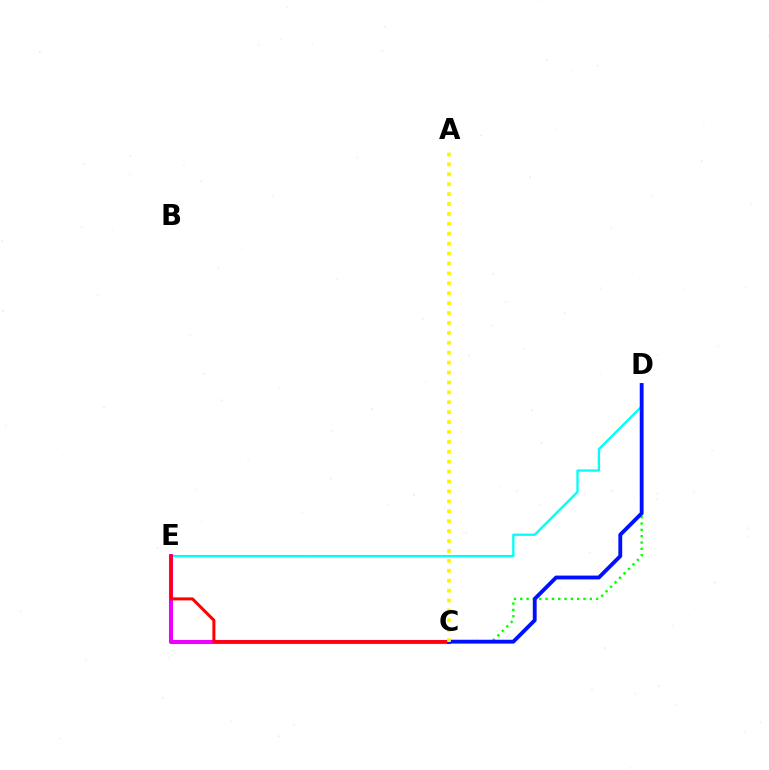{('D', 'E'): [{'color': '#00fff6', 'line_style': 'solid', 'thickness': 1.66}], ('C', 'D'): [{'color': '#08ff00', 'line_style': 'dotted', 'thickness': 1.72}, {'color': '#0010ff', 'line_style': 'solid', 'thickness': 2.77}], ('C', 'E'): [{'color': '#ee00ff', 'line_style': 'solid', 'thickness': 2.94}, {'color': '#ff0000', 'line_style': 'solid', 'thickness': 2.16}], ('A', 'C'): [{'color': '#fcf500', 'line_style': 'dotted', 'thickness': 2.69}]}